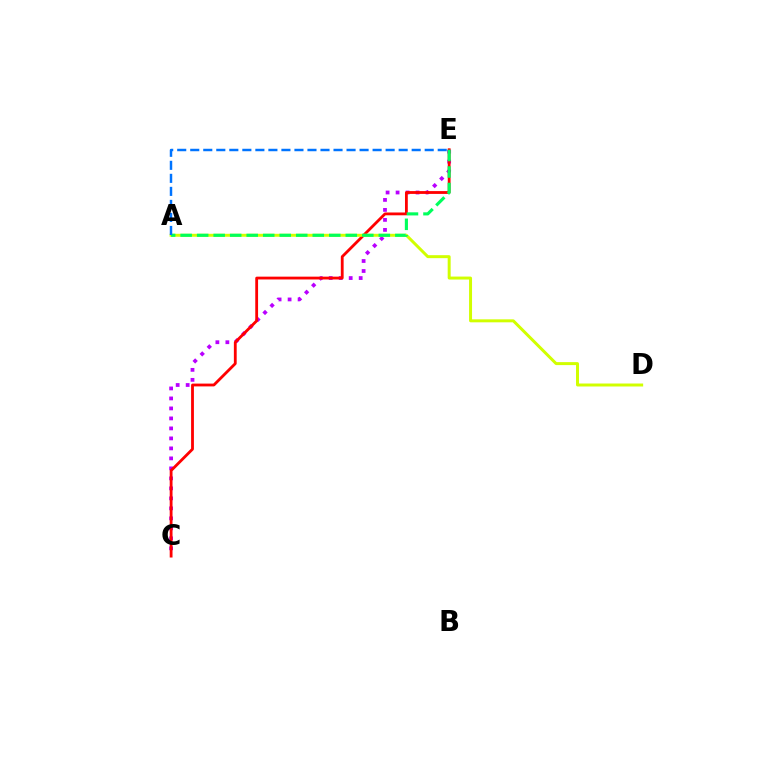{('C', 'E'): [{'color': '#b900ff', 'line_style': 'dotted', 'thickness': 2.72}, {'color': '#ff0000', 'line_style': 'solid', 'thickness': 2.02}], ('A', 'D'): [{'color': '#d1ff00', 'line_style': 'solid', 'thickness': 2.14}], ('A', 'E'): [{'color': '#00ff5c', 'line_style': 'dashed', 'thickness': 2.24}, {'color': '#0074ff', 'line_style': 'dashed', 'thickness': 1.77}]}